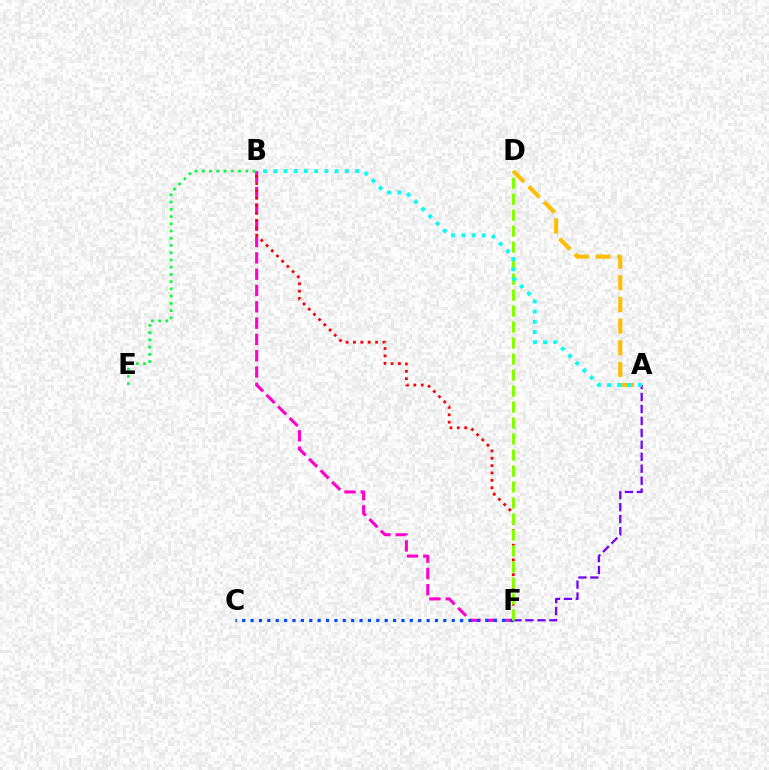{('A', 'F'): [{'color': '#7200ff', 'line_style': 'dashed', 'thickness': 1.63}], ('B', 'F'): [{'color': '#ff00cf', 'line_style': 'dashed', 'thickness': 2.22}, {'color': '#ff0000', 'line_style': 'dotted', 'thickness': 2.0}], ('C', 'F'): [{'color': '#004bff', 'line_style': 'dotted', 'thickness': 2.28}], ('D', 'F'): [{'color': '#84ff00', 'line_style': 'dashed', 'thickness': 2.17}], ('B', 'E'): [{'color': '#00ff39', 'line_style': 'dotted', 'thickness': 1.97}], ('A', 'D'): [{'color': '#ffbd00', 'line_style': 'dashed', 'thickness': 2.94}], ('A', 'B'): [{'color': '#00fff6', 'line_style': 'dotted', 'thickness': 2.78}]}